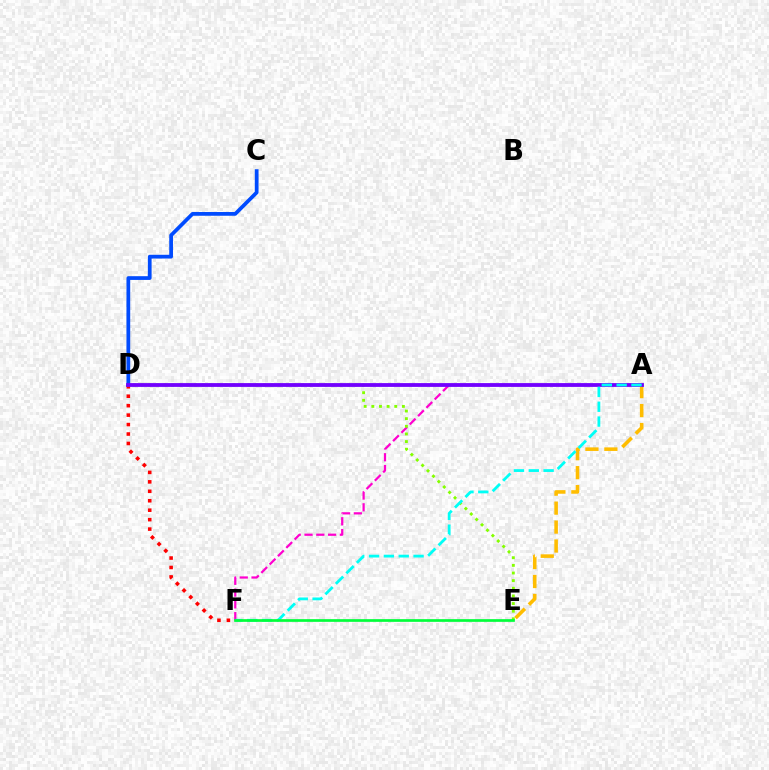{('C', 'D'): [{'color': '#004bff', 'line_style': 'solid', 'thickness': 2.7}], ('A', 'E'): [{'color': '#ffbd00', 'line_style': 'dashed', 'thickness': 2.57}], ('D', 'F'): [{'color': '#ff0000', 'line_style': 'dotted', 'thickness': 2.57}], ('A', 'F'): [{'color': '#ff00cf', 'line_style': 'dashed', 'thickness': 1.6}, {'color': '#00fff6', 'line_style': 'dashed', 'thickness': 2.02}], ('D', 'E'): [{'color': '#84ff00', 'line_style': 'dotted', 'thickness': 2.08}], ('A', 'D'): [{'color': '#7200ff', 'line_style': 'solid', 'thickness': 2.73}], ('E', 'F'): [{'color': '#00ff39', 'line_style': 'solid', 'thickness': 1.94}]}